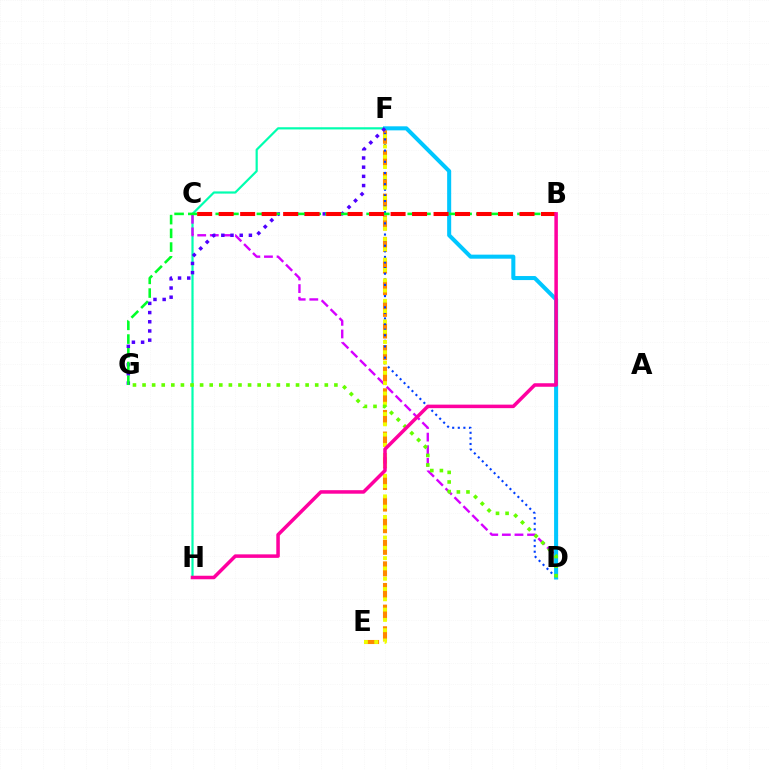{('E', 'F'): [{'color': '#ff8800', 'line_style': 'dashed', 'thickness': 2.94}, {'color': '#eeff00', 'line_style': 'dotted', 'thickness': 2.8}], ('D', 'F'): [{'color': '#003fff', 'line_style': 'dotted', 'thickness': 1.52}, {'color': '#00c7ff', 'line_style': 'solid', 'thickness': 2.91}], ('F', 'H'): [{'color': '#00ffaf', 'line_style': 'solid', 'thickness': 1.58}], ('C', 'D'): [{'color': '#d600ff', 'line_style': 'dashed', 'thickness': 1.71}], ('F', 'G'): [{'color': '#4f00ff', 'line_style': 'dotted', 'thickness': 2.5}], ('B', 'G'): [{'color': '#00ff27', 'line_style': 'dashed', 'thickness': 1.86}], ('D', 'G'): [{'color': '#66ff00', 'line_style': 'dotted', 'thickness': 2.61}], ('B', 'C'): [{'color': '#ff0000', 'line_style': 'dashed', 'thickness': 2.92}], ('B', 'H'): [{'color': '#ff00a0', 'line_style': 'solid', 'thickness': 2.53}]}